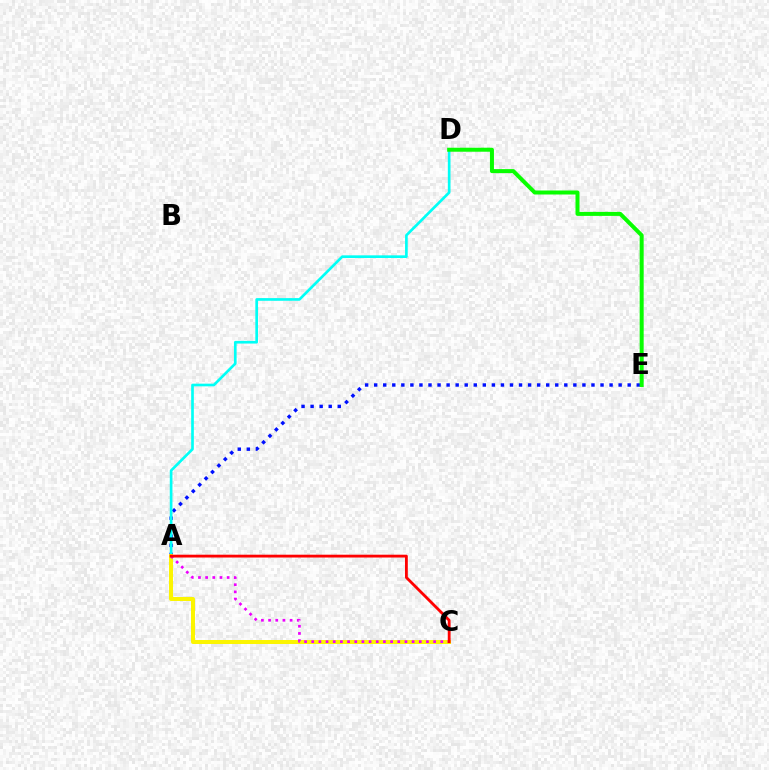{('A', 'E'): [{'color': '#0010ff', 'line_style': 'dotted', 'thickness': 2.46}], ('A', 'D'): [{'color': '#00fff6', 'line_style': 'solid', 'thickness': 1.92}], ('A', 'C'): [{'color': '#fcf500', 'line_style': 'solid', 'thickness': 2.86}, {'color': '#ee00ff', 'line_style': 'dotted', 'thickness': 1.95}, {'color': '#ff0000', 'line_style': 'solid', 'thickness': 2.03}], ('D', 'E'): [{'color': '#08ff00', 'line_style': 'solid', 'thickness': 2.88}]}